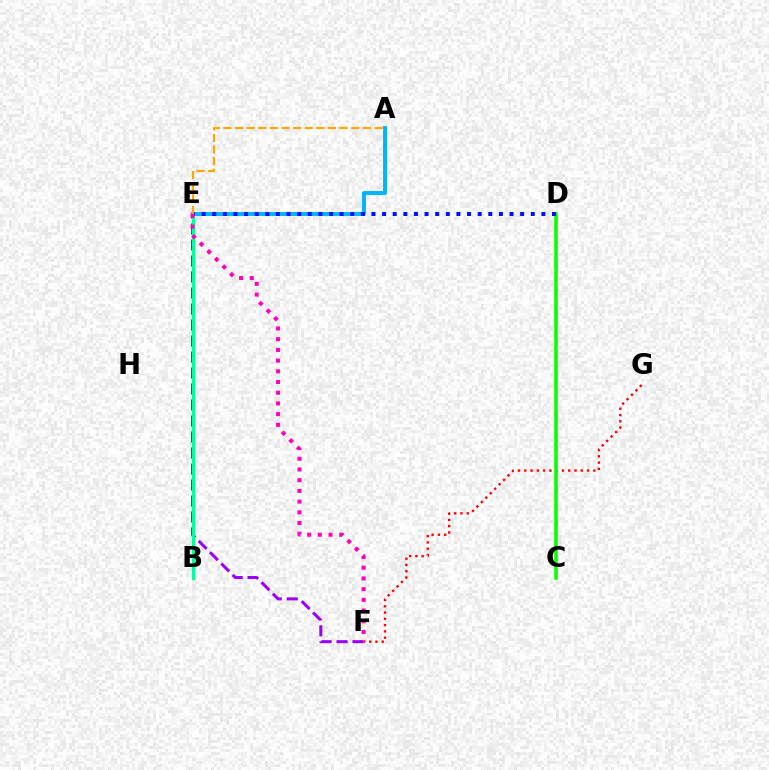{('E', 'F'): [{'color': '#9b00ff', 'line_style': 'dashed', 'thickness': 2.17}, {'color': '#ff00bd', 'line_style': 'dotted', 'thickness': 2.91}], ('C', 'D'): [{'color': '#b3ff00', 'line_style': 'dashed', 'thickness': 1.55}, {'color': '#08ff00', 'line_style': 'solid', 'thickness': 2.53}], ('F', 'G'): [{'color': '#ff0000', 'line_style': 'dotted', 'thickness': 1.7}], ('B', 'E'): [{'color': '#00ff9d', 'line_style': 'solid', 'thickness': 2.31}], ('A', 'E'): [{'color': '#00b5ff', 'line_style': 'solid', 'thickness': 2.82}, {'color': '#ffa500', 'line_style': 'dashed', 'thickness': 1.58}], ('D', 'E'): [{'color': '#0010ff', 'line_style': 'dotted', 'thickness': 2.89}]}